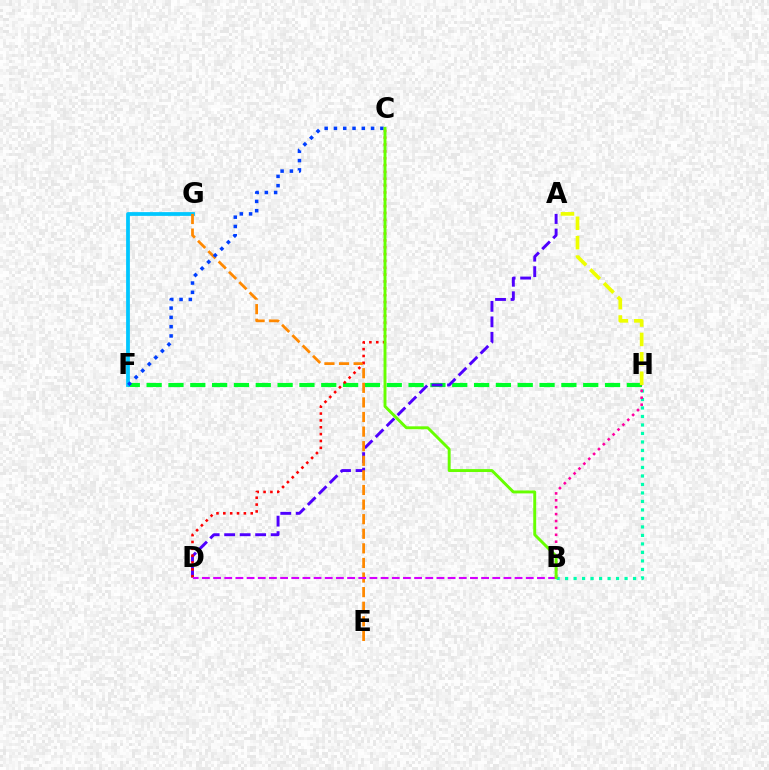{('F', 'H'): [{'color': '#00ff27', 'line_style': 'dashed', 'thickness': 2.97}], ('F', 'G'): [{'color': '#00c7ff', 'line_style': 'solid', 'thickness': 2.71}], ('A', 'D'): [{'color': '#4f00ff', 'line_style': 'dashed', 'thickness': 2.11}], ('B', 'H'): [{'color': '#00ffaf', 'line_style': 'dotted', 'thickness': 2.31}, {'color': '#ff00a0', 'line_style': 'dotted', 'thickness': 1.87}], ('E', 'G'): [{'color': '#ff8800', 'line_style': 'dashed', 'thickness': 1.98}], ('C', 'D'): [{'color': '#ff0000', 'line_style': 'dotted', 'thickness': 1.86}], ('B', 'D'): [{'color': '#d600ff', 'line_style': 'dashed', 'thickness': 1.52}], ('A', 'H'): [{'color': '#eeff00', 'line_style': 'dashed', 'thickness': 2.64}], ('C', 'F'): [{'color': '#003fff', 'line_style': 'dotted', 'thickness': 2.52}], ('B', 'C'): [{'color': '#66ff00', 'line_style': 'solid', 'thickness': 2.1}]}